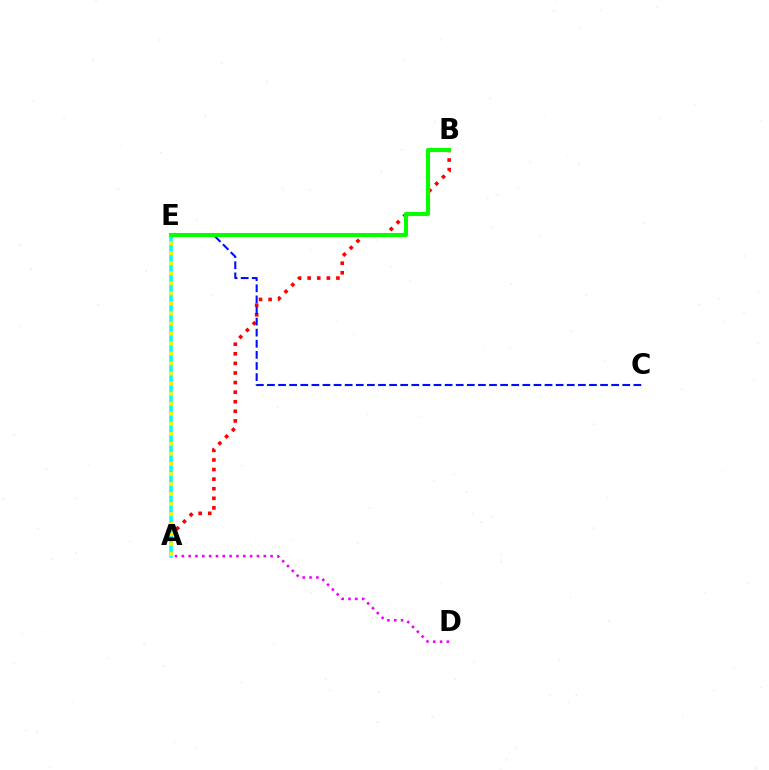{('A', 'B'): [{'color': '#ff0000', 'line_style': 'dotted', 'thickness': 2.6}], ('A', 'E'): [{'color': '#00fff6', 'line_style': 'solid', 'thickness': 2.52}, {'color': '#fcf500', 'line_style': 'dotted', 'thickness': 2.72}], ('A', 'D'): [{'color': '#ee00ff', 'line_style': 'dotted', 'thickness': 1.86}], ('C', 'E'): [{'color': '#0010ff', 'line_style': 'dashed', 'thickness': 1.51}], ('B', 'E'): [{'color': '#08ff00', 'line_style': 'solid', 'thickness': 2.95}]}